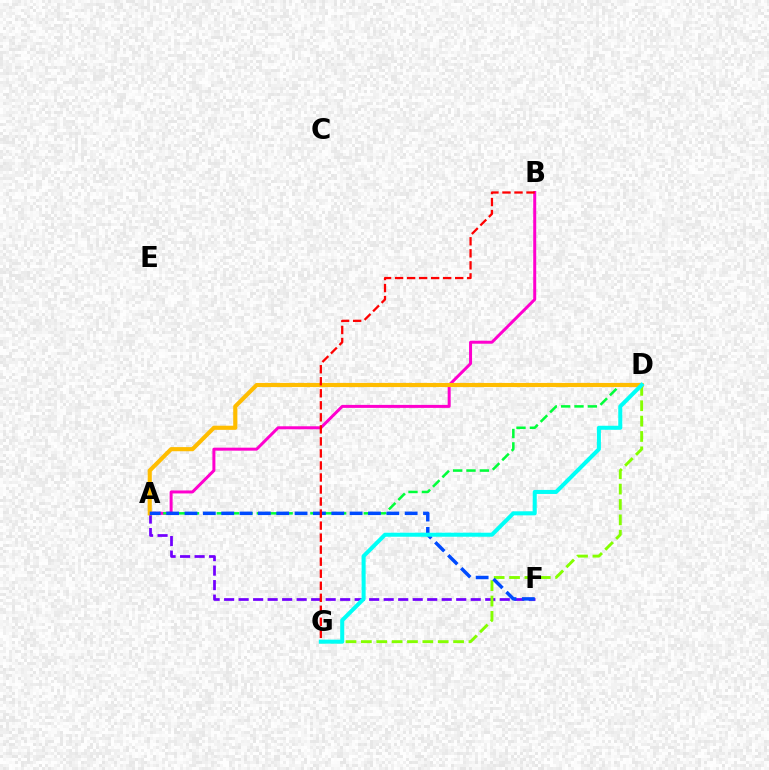{('A', 'B'): [{'color': '#ff00cf', 'line_style': 'solid', 'thickness': 2.15}], ('A', 'F'): [{'color': '#7200ff', 'line_style': 'dashed', 'thickness': 1.97}, {'color': '#004bff', 'line_style': 'dashed', 'thickness': 2.49}], ('A', 'D'): [{'color': '#00ff39', 'line_style': 'dashed', 'thickness': 1.82}, {'color': '#ffbd00', 'line_style': 'solid', 'thickness': 2.97}], ('D', 'G'): [{'color': '#84ff00', 'line_style': 'dashed', 'thickness': 2.09}, {'color': '#00fff6', 'line_style': 'solid', 'thickness': 2.91}], ('B', 'G'): [{'color': '#ff0000', 'line_style': 'dashed', 'thickness': 1.63}]}